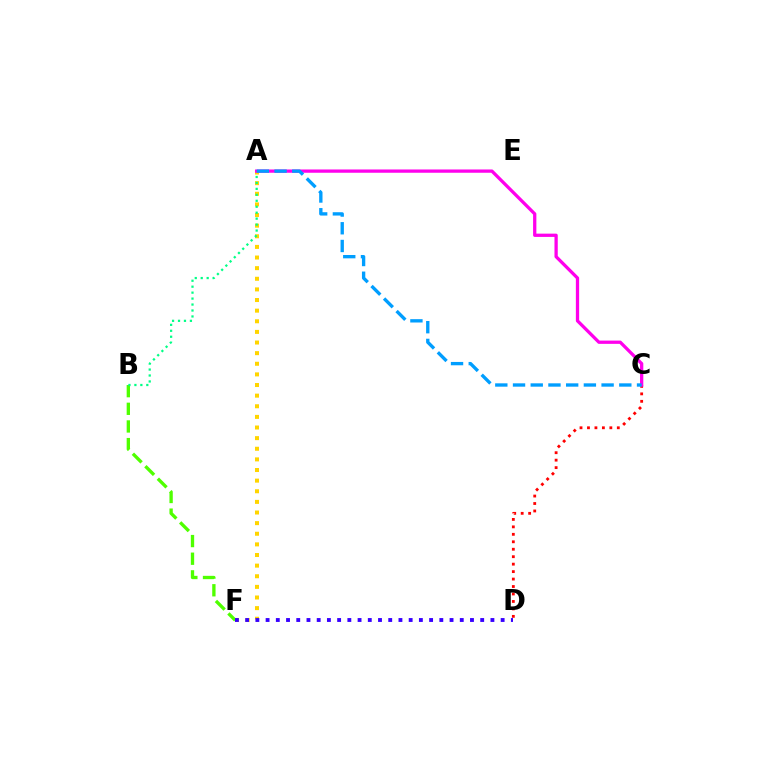{('C', 'D'): [{'color': '#ff0000', 'line_style': 'dotted', 'thickness': 2.03}], ('B', 'F'): [{'color': '#4fff00', 'line_style': 'dashed', 'thickness': 2.4}], ('A', 'F'): [{'color': '#ffd500', 'line_style': 'dotted', 'thickness': 2.89}], ('A', 'B'): [{'color': '#00ff86', 'line_style': 'dotted', 'thickness': 1.62}], ('D', 'F'): [{'color': '#3700ff', 'line_style': 'dotted', 'thickness': 2.78}], ('A', 'C'): [{'color': '#ff00ed', 'line_style': 'solid', 'thickness': 2.36}, {'color': '#009eff', 'line_style': 'dashed', 'thickness': 2.41}]}